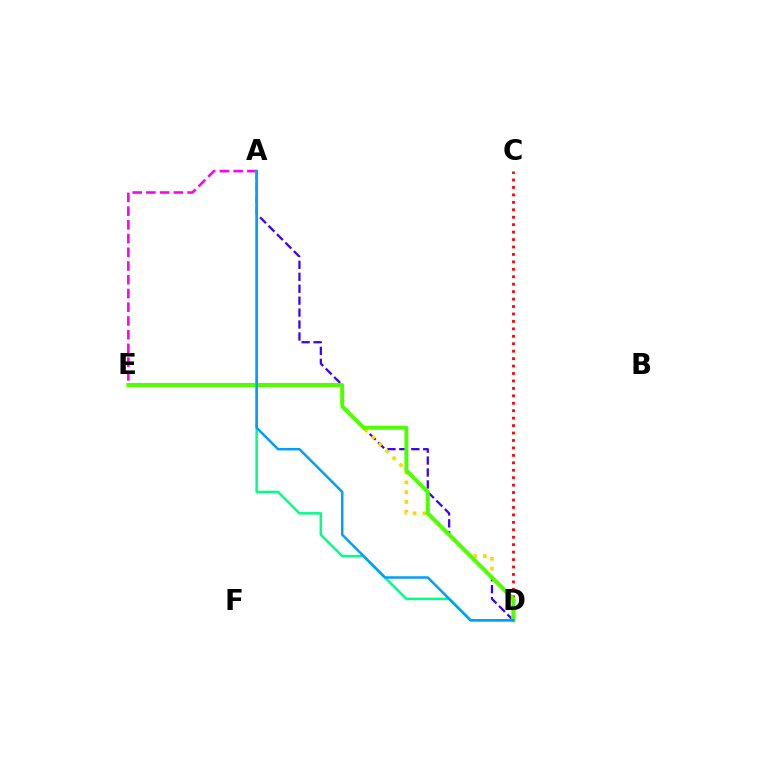{('A', 'E'): [{'color': '#ff00ed', 'line_style': 'dashed', 'thickness': 1.87}], ('A', 'D'): [{'color': '#3700ff', 'line_style': 'dashed', 'thickness': 1.62}, {'color': '#00ff86', 'line_style': 'solid', 'thickness': 1.8}, {'color': '#009eff', 'line_style': 'solid', 'thickness': 1.79}], ('C', 'D'): [{'color': '#ff0000', 'line_style': 'dotted', 'thickness': 2.02}], ('D', 'E'): [{'color': '#ffd500', 'line_style': 'dotted', 'thickness': 2.66}, {'color': '#4fff00', 'line_style': 'solid', 'thickness': 2.84}]}